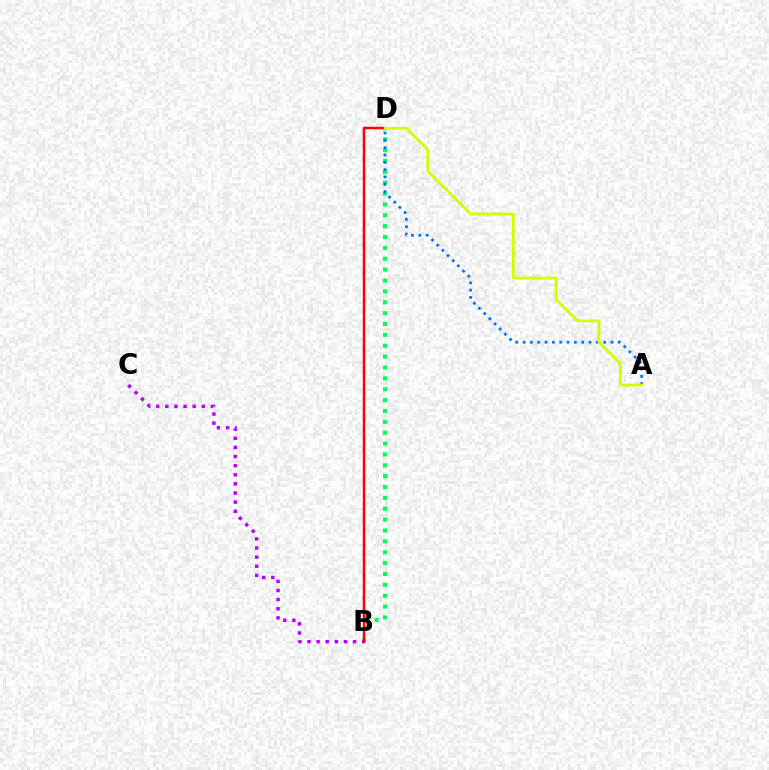{('B', 'D'): [{'color': '#00ff5c', 'line_style': 'dotted', 'thickness': 2.95}, {'color': '#ff0000', 'line_style': 'solid', 'thickness': 1.79}], ('A', 'D'): [{'color': '#0074ff', 'line_style': 'dotted', 'thickness': 1.99}, {'color': '#d1ff00', 'line_style': 'solid', 'thickness': 2.01}], ('B', 'C'): [{'color': '#b900ff', 'line_style': 'dotted', 'thickness': 2.48}]}